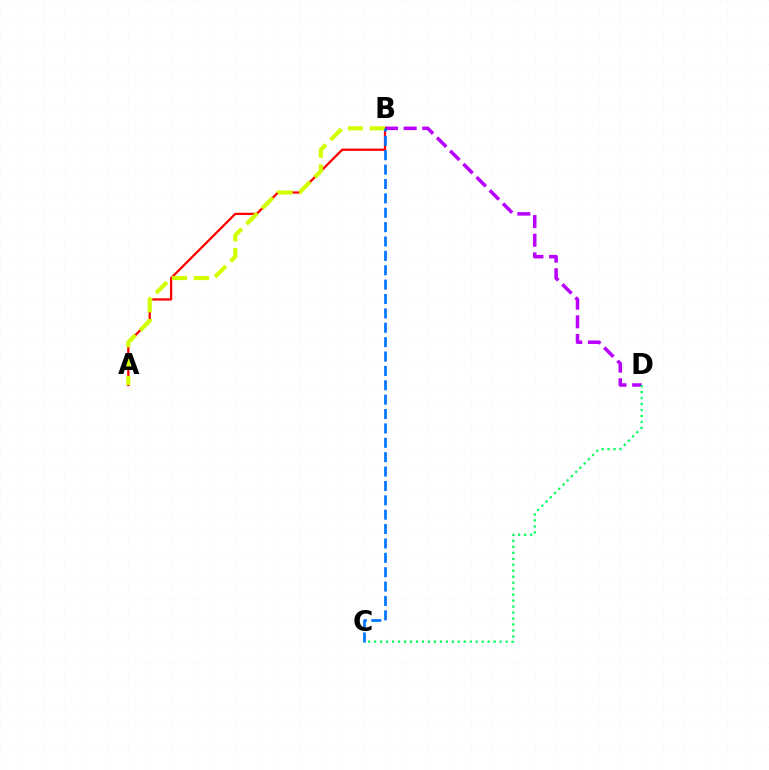{('B', 'D'): [{'color': '#b900ff', 'line_style': 'dashed', 'thickness': 2.53}], ('C', 'D'): [{'color': '#00ff5c', 'line_style': 'dotted', 'thickness': 1.62}], ('A', 'B'): [{'color': '#ff0000', 'line_style': 'solid', 'thickness': 1.63}, {'color': '#d1ff00', 'line_style': 'dashed', 'thickness': 2.98}], ('B', 'C'): [{'color': '#0074ff', 'line_style': 'dashed', 'thickness': 1.95}]}